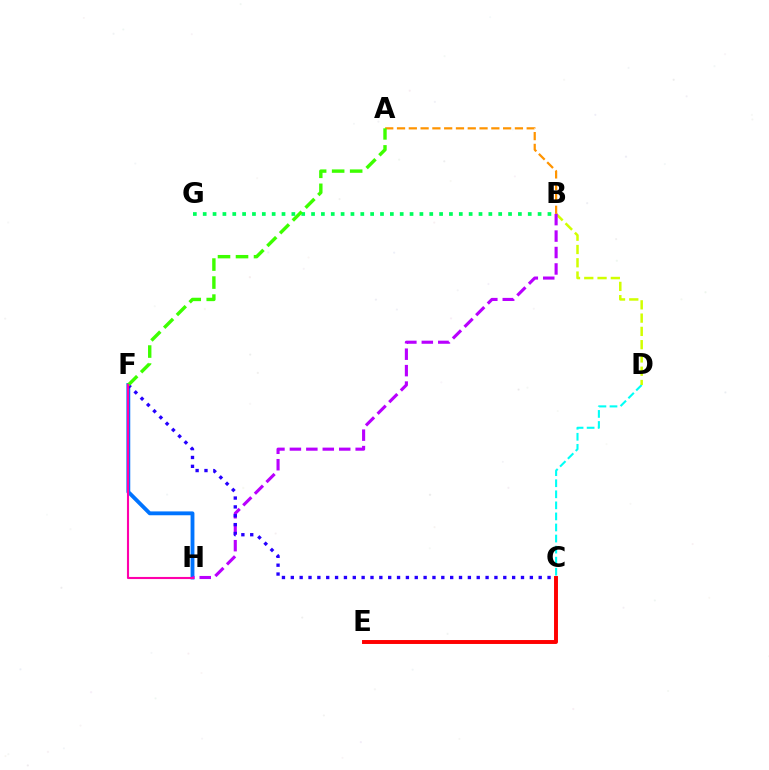{('C', 'D'): [{'color': '#00fff6', 'line_style': 'dashed', 'thickness': 1.5}], ('B', 'D'): [{'color': '#d1ff00', 'line_style': 'dashed', 'thickness': 1.8}], ('C', 'E'): [{'color': '#ff0000', 'line_style': 'solid', 'thickness': 2.83}], ('F', 'H'): [{'color': '#0074ff', 'line_style': 'solid', 'thickness': 2.77}, {'color': '#ff00ac', 'line_style': 'solid', 'thickness': 1.52}], ('B', 'G'): [{'color': '#00ff5c', 'line_style': 'dotted', 'thickness': 2.68}], ('A', 'B'): [{'color': '#ff9400', 'line_style': 'dashed', 'thickness': 1.6}], ('B', 'H'): [{'color': '#b900ff', 'line_style': 'dashed', 'thickness': 2.23}], ('C', 'F'): [{'color': '#2500ff', 'line_style': 'dotted', 'thickness': 2.41}], ('A', 'F'): [{'color': '#3dff00', 'line_style': 'dashed', 'thickness': 2.45}]}